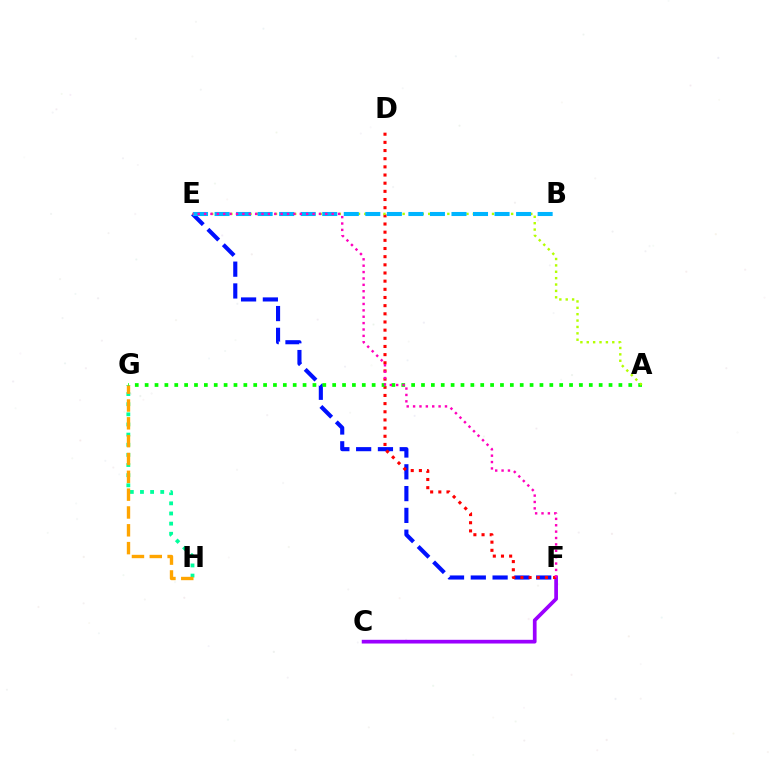{('G', 'H'): [{'color': '#00ff9d', 'line_style': 'dotted', 'thickness': 2.75}, {'color': '#ffa500', 'line_style': 'dashed', 'thickness': 2.42}], ('E', 'F'): [{'color': '#0010ff', 'line_style': 'dashed', 'thickness': 2.96}, {'color': '#ff00bd', 'line_style': 'dotted', 'thickness': 1.73}], ('C', 'F'): [{'color': '#9b00ff', 'line_style': 'solid', 'thickness': 2.67}], ('D', 'F'): [{'color': '#ff0000', 'line_style': 'dotted', 'thickness': 2.22}], ('A', 'G'): [{'color': '#08ff00', 'line_style': 'dotted', 'thickness': 2.68}], ('A', 'E'): [{'color': '#b3ff00', 'line_style': 'dotted', 'thickness': 1.73}], ('B', 'E'): [{'color': '#00b5ff', 'line_style': 'dashed', 'thickness': 2.93}]}